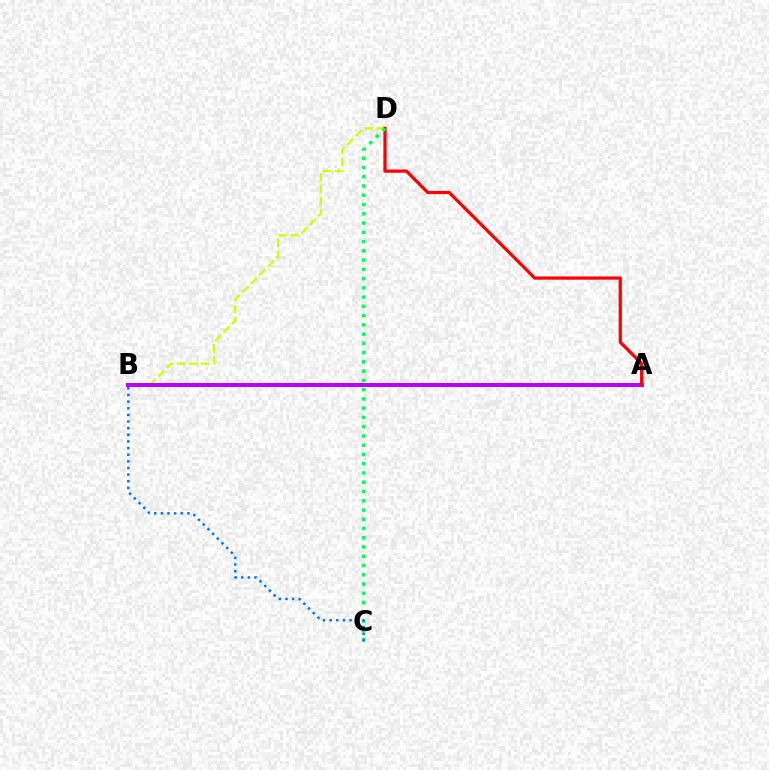{('B', 'D'): [{'color': '#d1ff00', 'line_style': 'dashed', 'thickness': 1.63}], ('A', 'B'): [{'color': '#b900ff', 'line_style': 'solid', 'thickness': 2.86}], ('A', 'D'): [{'color': '#ff0000', 'line_style': 'solid', 'thickness': 2.33}], ('C', 'D'): [{'color': '#00ff5c', 'line_style': 'dotted', 'thickness': 2.52}], ('B', 'C'): [{'color': '#0074ff', 'line_style': 'dotted', 'thickness': 1.8}]}